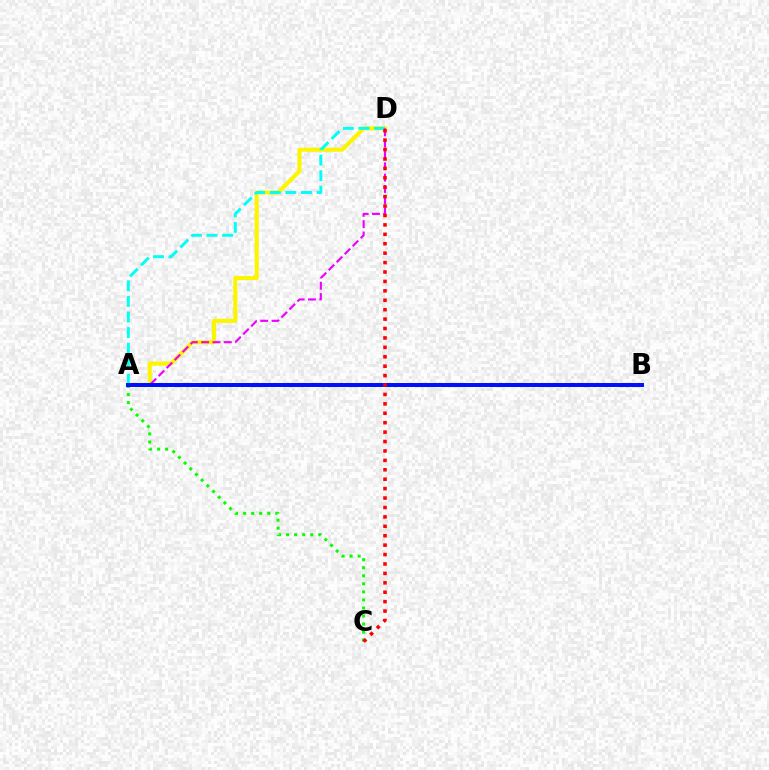{('A', 'D'): [{'color': '#fcf500', 'line_style': 'solid', 'thickness': 2.97}, {'color': '#00fff6', 'line_style': 'dashed', 'thickness': 2.12}, {'color': '#ee00ff', 'line_style': 'dashed', 'thickness': 1.54}], ('A', 'C'): [{'color': '#08ff00', 'line_style': 'dotted', 'thickness': 2.19}], ('A', 'B'): [{'color': '#0010ff', 'line_style': 'solid', 'thickness': 2.86}], ('C', 'D'): [{'color': '#ff0000', 'line_style': 'dotted', 'thickness': 2.56}]}